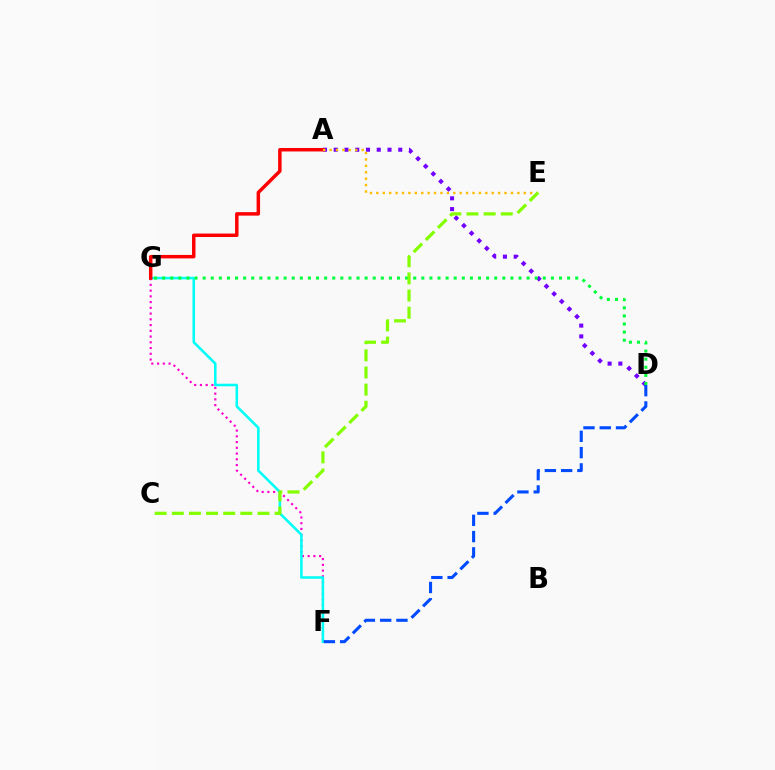{('F', 'G'): [{'color': '#ff00cf', 'line_style': 'dotted', 'thickness': 1.56}, {'color': '#00fff6', 'line_style': 'solid', 'thickness': 1.84}], ('A', 'D'): [{'color': '#7200ff', 'line_style': 'dotted', 'thickness': 2.92}], ('A', 'G'): [{'color': '#ff0000', 'line_style': 'solid', 'thickness': 2.5}], ('A', 'E'): [{'color': '#ffbd00', 'line_style': 'dotted', 'thickness': 1.74}], ('D', 'G'): [{'color': '#00ff39', 'line_style': 'dotted', 'thickness': 2.2}], ('C', 'E'): [{'color': '#84ff00', 'line_style': 'dashed', 'thickness': 2.33}], ('D', 'F'): [{'color': '#004bff', 'line_style': 'dashed', 'thickness': 2.21}]}